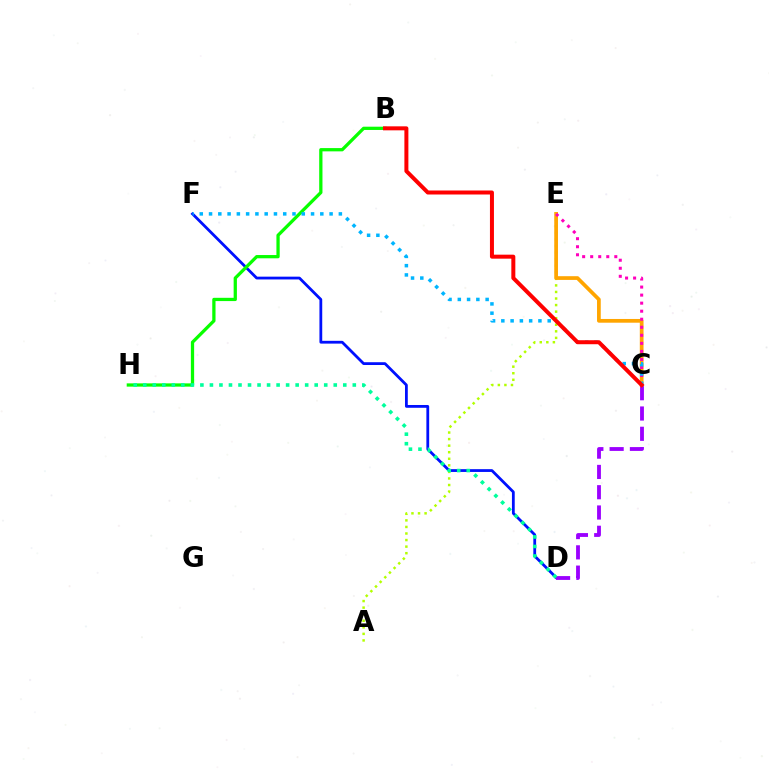{('D', 'F'): [{'color': '#0010ff', 'line_style': 'solid', 'thickness': 2.01}], ('A', 'E'): [{'color': '#b3ff00', 'line_style': 'dotted', 'thickness': 1.78}], ('B', 'H'): [{'color': '#08ff00', 'line_style': 'solid', 'thickness': 2.35}], ('C', 'E'): [{'color': '#ffa500', 'line_style': 'solid', 'thickness': 2.68}, {'color': '#ff00bd', 'line_style': 'dotted', 'thickness': 2.18}], ('C', 'D'): [{'color': '#9b00ff', 'line_style': 'dashed', 'thickness': 2.76}], ('D', 'H'): [{'color': '#00ff9d', 'line_style': 'dotted', 'thickness': 2.59}], ('C', 'F'): [{'color': '#00b5ff', 'line_style': 'dotted', 'thickness': 2.52}], ('B', 'C'): [{'color': '#ff0000', 'line_style': 'solid', 'thickness': 2.88}]}